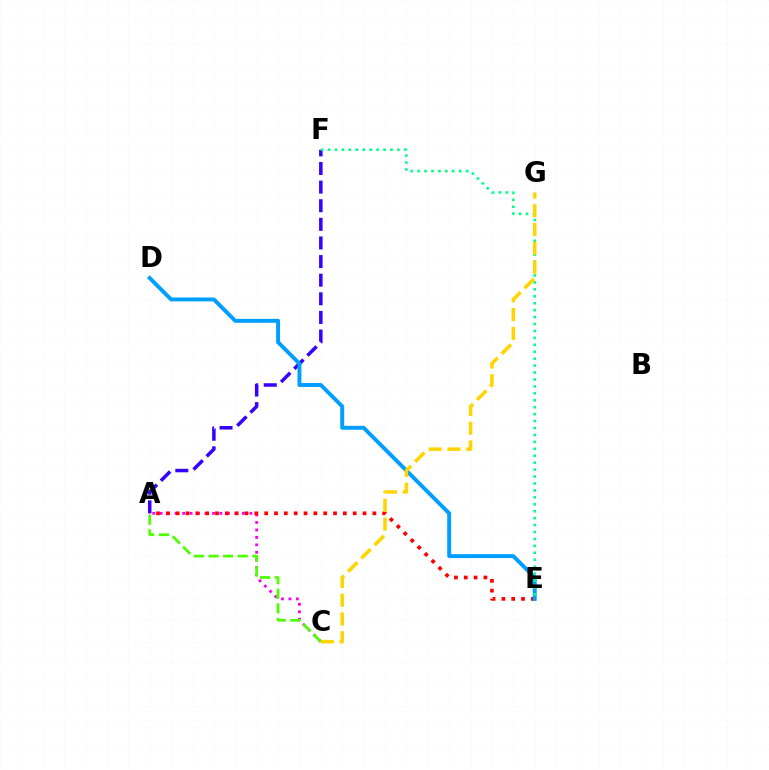{('A', 'C'): [{'color': '#ff00ed', 'line_style': 'dotted', 'thickness': 2.03}, {'color': '#4fff00', 'line_style': 'dashed', 'thickness': 1.98}], ('A', 'F'): [{'color': '#3700ff', 'line_style': 'dashed', 'thickness': 2.53}], ('A', 'E'): [{'color': '#ff0000', 'line_style': 'dotted', 'thickness': 2.67}], ('D', 'E'): [{'color': '#009eff', 'line_style': 'solid', 'thickness': 2.83}], ('E', 'F'): [{'color': '#00ff86', 'line_style': 'dotted', 'thickness': 1.88}], ('C', 'G'): [{'color': '#ffd500', 'line_style': 'dashed', 'thickness': 2.55}]}